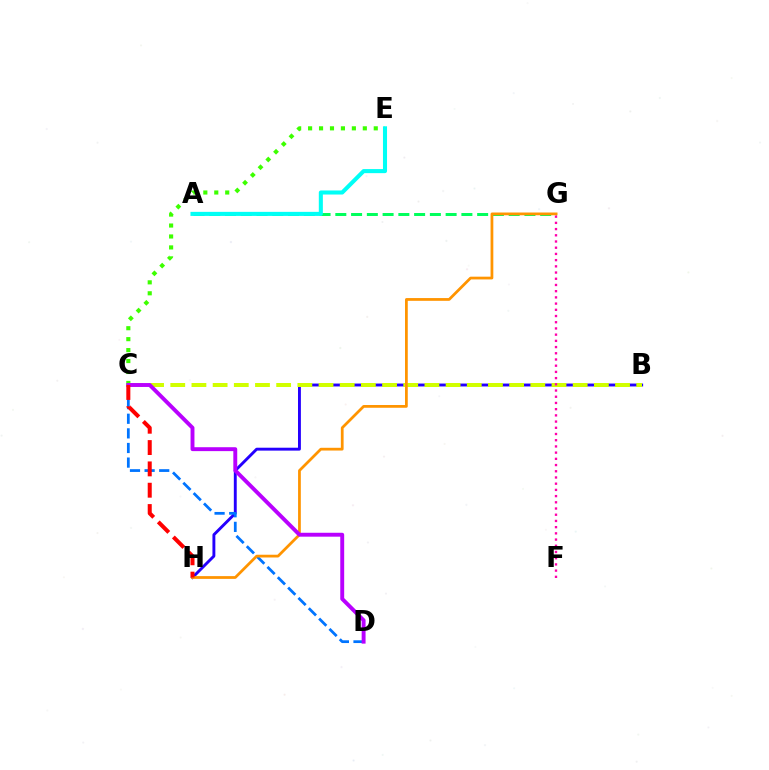{('B', 'H'): [{'color': '#2500ff', 'line_style': 'solid', 'thickness': 2.09}], ('C', 'D'): [{'color': '#0074ff', 'line_style': 'dashed', 'thickness': 1.99}, {'color': '#b900ff', 'line_style': 'solid', 'thickness': 2.81}], ('A', 'G'): [{'color': '#00ff5c', 'line_style': 'dashed', 'thickness': 2.14}], ('C', 'E'): [{'color': '#3dff00', 'line_style': 'dotted', 'thickness': 2.97}], ('B', 'C'): [{'color': '#d1ff00', 'line_style': 'dashed', 'thickness': 2.88}], ('A', 'E'): [{'color': '#00fff6', 'line_style': 'solid', 'thickness': 2.93}], ('G', 'H'): [{'color': '#ff9400', 'line_style': 'solid', 'thickness': 1.99}], ('F', 'G'): [{'color': '#ff00ac', 'line_style': 'dotted', 'thickness': 1.69}], ('C', 'H'): [{'color': '#ff0000', 'line_style': 'dashed', 'thickness': 2.9}]}